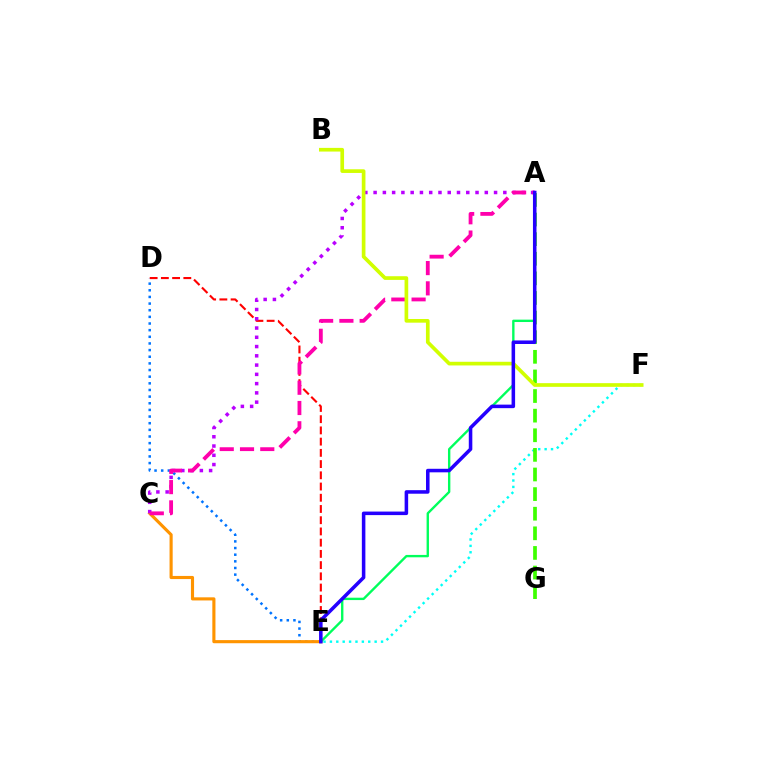{('D', 'E'): [{'color': '#0074ff', 'line_style': 'dotted', 'thickness': 1.81}, {'color': '#ff0000', 'line_style': 'dashed', 'thickness': 1.53}], ('E', 'F'): [{'color': '#00fff6', 'line_style': 'dotted', 'thickness': 1.74}], ('C', 'E'): [{'color': '#ff9400', 'line_style': 'solid', 'thickness': 2.25}], ('A', 'E'): [{'color': '#00ff5c', 'line_style': 'solid', 'thickness': 1.71}, {'color': '#2500ff', 'line_style': 'solid', 'thickness': 2.55}], ('A', 'C'): [{'color': '#b900ff', 'line_style': 'dotted', 'thickness': 2.52}, {'color': '#ff00ac', 'line_style': 'dashed', 'thickness': 2.75}], ('A', 'G'): [{'color': '#3dff00', 'line_style': 'dashed', 'thickness': 2.66}], ('B', 'F'): [{'color': '#d1ff00', 'line_style': 'solid', 'thickness': 2.65}]}